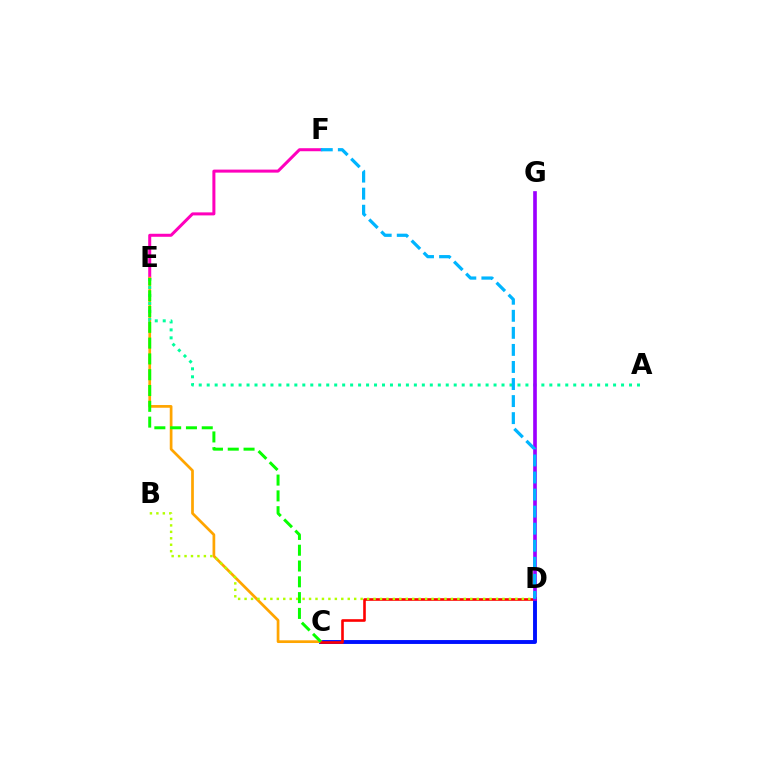{('E', 'F'): [{'color': '#ff00bd', 'line_style': 'solid', 'thickness': 2.17}], ('C', 'D'): [{'color': '#0010ff', 'line_style': 'solid', 'thickness': 2.8}, {'color': '#ff0000', 'line_style': 'solid', 'thickness': 1.88}], ('C', 'E'): [{'color': '#ffa500', 'line_style': 'solid', 'thickness': 1.95}, {'color': '#08ff00', 'line_style': 'dashed', 'thickness': 2.15}], ('B', 'D'): [{'color': '#b3ff00', 'line_style': 'dotted', 'thickness': 1.75}], ('A', 'E'): [{'color': '#00ff9d', 'line_style': 'dotted', 'thickness': 2.16}], ('D', 'G'): [{'color': '#9b00ff', 'line_style': 'solid', 'thickness': 2.63}], ('D', 'F'): [{'color': '#00b5ff', 'line_style': 'dashed', 'thickness': 2.32}]}